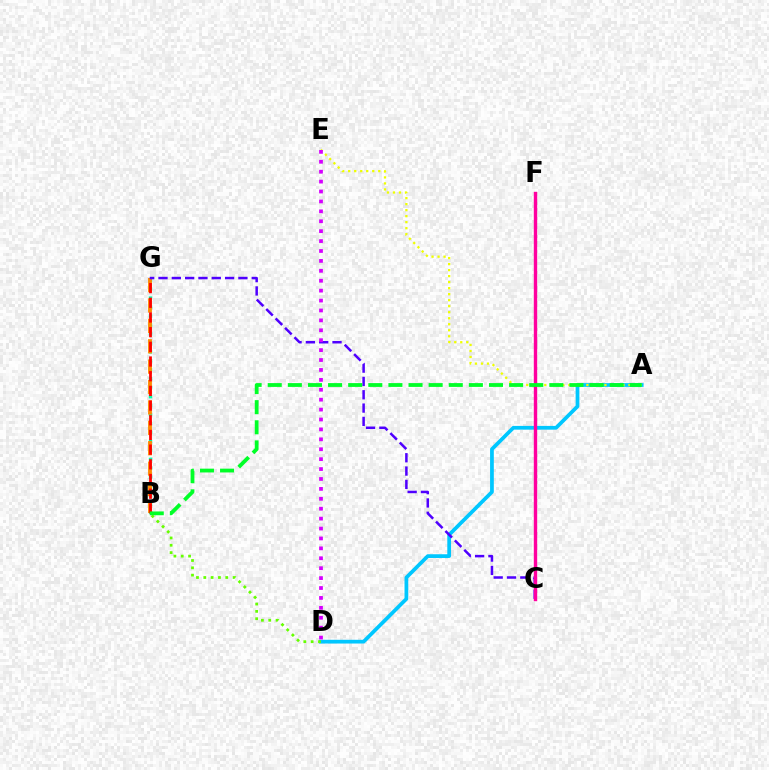{('B', 'G'): [{'color': '#00ffaf', 'line_style': 'dotted', 'thickness': 2.43}, {'color': '#ff8800', 'line_style': 'dashed', 'thickness': 2.77}, {'color': '#ff0000', 'line_style': 'dashed', 'thickness': 1.99}], ('A', 'D'): [{'color': '#00c7ff', 'line_style': 'solid', 'thickness': 2.69}], ('C', 'G'): [{'color': '#4f00ff', 'line_style': 'dashed', 'thickness': 1.81}], ('A', 'E'): [{'color': '#eeff00', 'line_style': 'dotted', 'thickness': 1.63}], ('C', 'F'): [{'color': '#003fff', 'line_style': 'solid', 'thickness': 2.12}, {'color': '#ff00a0', 'line_style': 'solid', 'thickness': 2.44}], ('B', 'D'): [{'color': '#66ff00', 'line_style': 'dotted', 'thickness': 1.99}], ('A', 'B'): [{'color': '#00ff27', 'line_style': 'dashed', 'thickness': 2.73}], ('D', 'E'): [{'color': '#d600ff', 'line_style': 'dotted', 'thickness': 2.69}]}